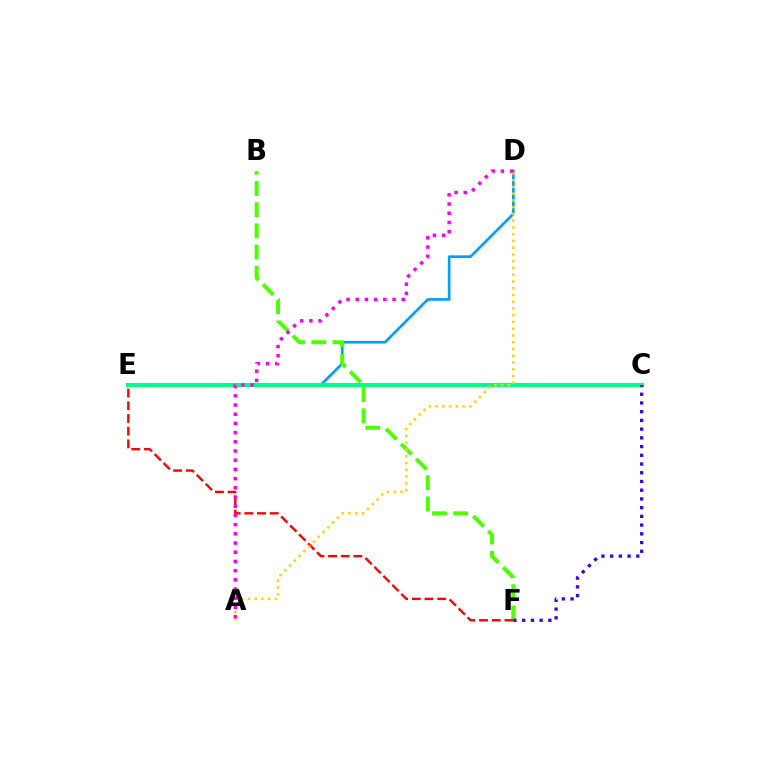{('D', 'E'): [{'color': '#009eff', 'line_style': 'solid', 'thickness': 1.92}], ('B', 'F'): [{'color': '#4fff00', 'line_style': 'dashed', 'thickness': 2.88}], ('C', 'E'): [{'color': '#00ff86', 'line_style': 'solid', 'thickness': 2.97}], ('E', 'F'): [{'color': '#ff0000', 'line_style': 'dashed', 'thickness': 1.72}], ('A', 'D'): [{'color': '#ffd500', 'line_style': 'dotted', 'thickness': 1.84}, {'color': '#ff00ed', 'line_style': 'dotted', 'thickness': 2.5}], ('C', 'F'): [{'color': '#3700ff', 'line_style': 'dotted', 'thickness': 2.37}]}